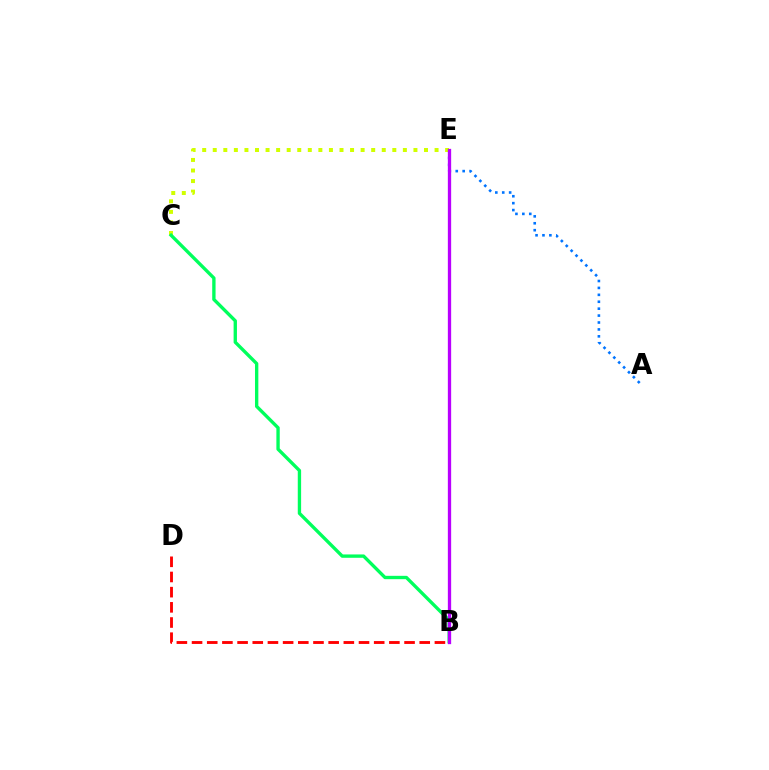{('A', 'E'): [{'color': '#0074ff', 'line_style': 'dotted', 'thickness': 1.88}], ('C', 'E'): [{'color': '#d1ff00', 'line_style': 'dotted', 'thickness': 2.87}], ('B', 'C'): [{'color': '#00ff5c', 'line_style': 'solid', 'thickness': 2.41}], ('B', 'E'): [{'color': '#b900ff', 'line_style': 'solid', 'thickness': 2.38}], ('B', 'D'): [{'color': '#ff0000', 'line_style': 'dashed', 'thickness': 2.06}]}